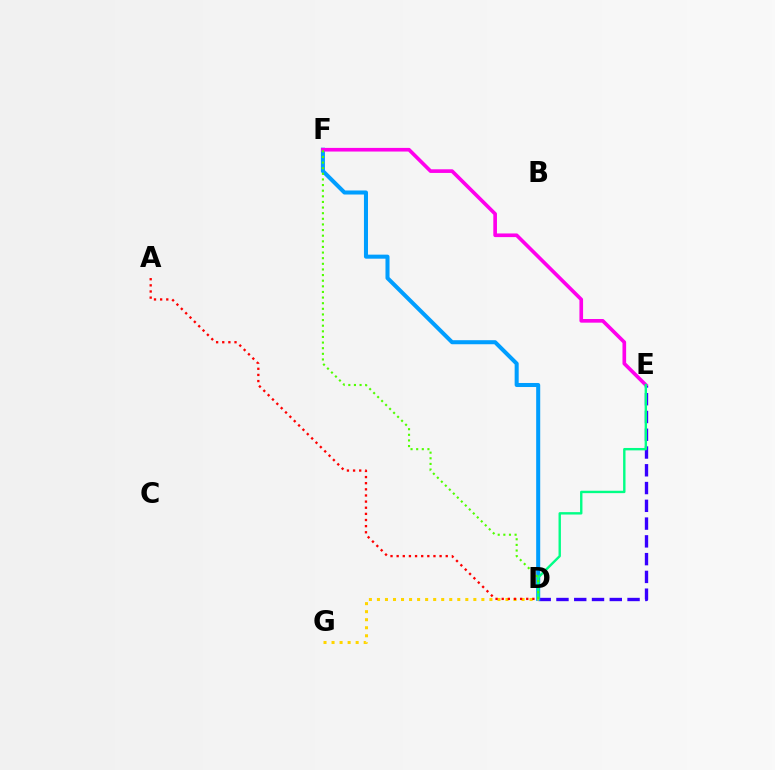{('D', 'E'): [{'color': '#3700ff', 'line_style': 'dashed', 'thickness': 2.41}, {'color': '#00ff86', 'line_style': 'solid', 'thickness': 1.73}], ('D', 'F'): [{'color': '#009eff', 'line_style': 'solid', 'thickness': 2.91}, {'color': '#4fff00', 'line_style': 'dotted', 'thickness': 1.53}], ('E', 'F'): [{'color': '#ff00ed', 'line_style': 'solid', 'thickness': 2.63}], ('D', 'G'): [{'color': '#ffd500', 'line_style': 'dotted', 'thickness': 2.18}], ('A', 'D'): [{'color': '#ff0000', 'line_style': 'dotted', 'thickness': 1.67}]}